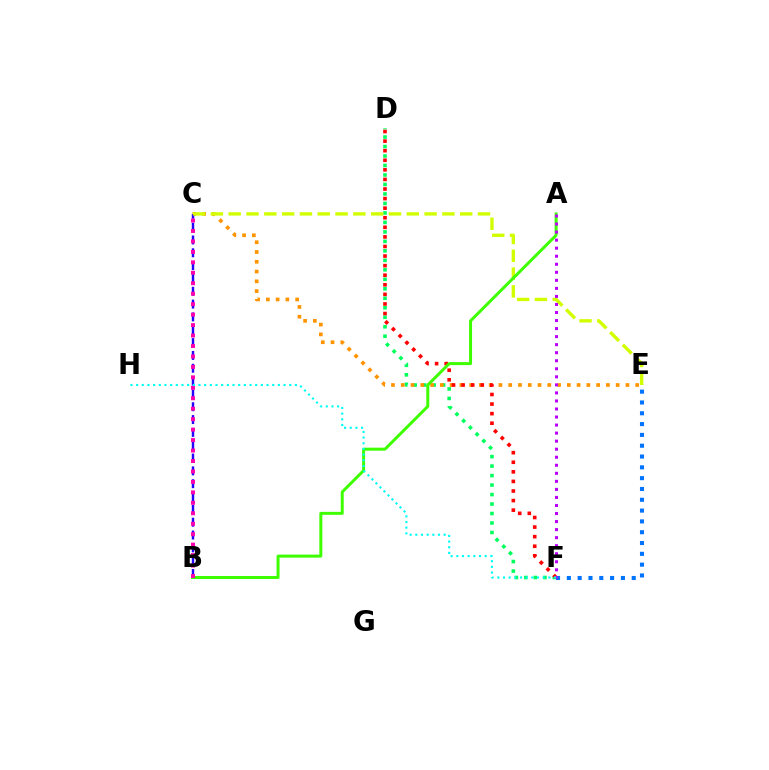{('D', 'F'): [{'color': '#00ff5c', 'line_style': 'dotted', 'thickness': 2.58}, {'color': '#ff0000', 'line_style': 'dotted', 'thickness': 2.6}], ('C', 'E'): [{'color': '#ff9400', 'line_style': 'dotted', 'thickness': 2.65}, {'color': '#d1ff00', 'line_style': 'dashed', 'thickness': 2.42}], ('B', 'C'): [{'color': '#2500ff', 'line_style': 'dashed', 'thickness': 1.74}, {'color': '#ff00ac', 'line_style': 'dotted', 'thickness': 2.84}], ('A', 'B'): [{'color': '#3dff00', 'line_style': 'solid', 'thickness': 2.15}], ('E', 'F'): [{'color': '#0074ff', 'line_style': 'dotted', 'thickness': 2.94}], ('A', 'F'): [{'color': '#b900ff', 'line_style': 'dotted', 'thickness': 2.18}], ('F', 'H'): [{'color': '#00fff6', 'line_style': 'dotted', 'thickness': 1.54}]}